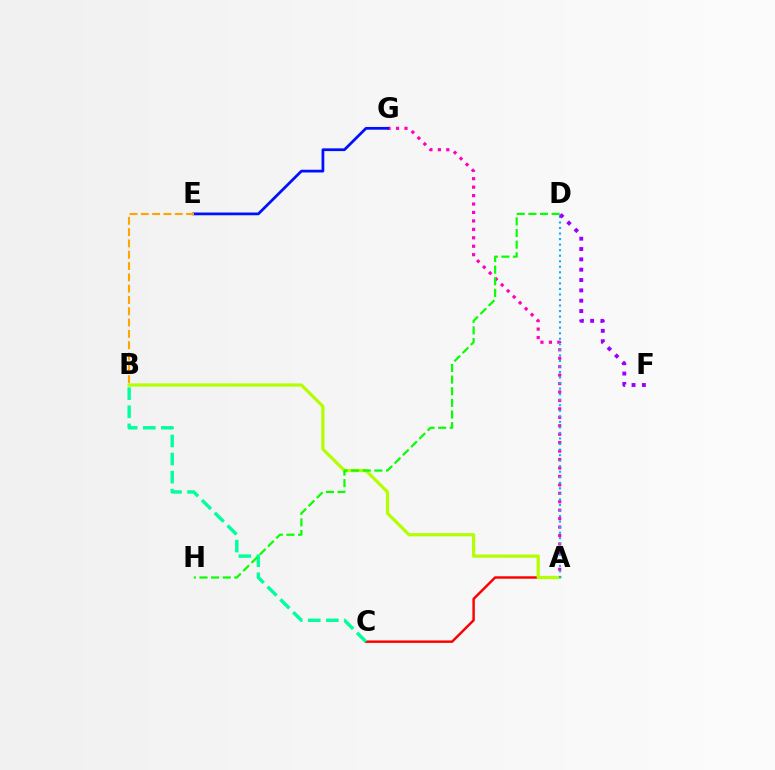{('A', 'C'): [{'color': '#ff0000', 'line_style': 'solid', 'thickness': 1.77}], ('A', 'G'): [{'color': '#ff00bd', 'line_style': 'dotted', 'thickness': 2.29}], ('B', 'C'): [{'color': '#00ff9d', 'line_style': 'dashed', 'thickness': 2.45}], ('A', 'B'): [{'color': '#b3ff00', 'line_style': 'solid', 'thickness': 2.31}], ('E', 'G'): [{'color': '#0010ff', 'line_style': 'solid', 'thickness': 1.98}], ('A', 'D'): [{'color': '#00b5ff', 'line_style': 'dotted', 'thickness': 1.5}], ('B', 'E'): [{'color': '#ffa500', 'line_style': 'dashed', 'thickness': 1.54}], ('D', 'H'): [{'color': '#08ff00', 'line_style': 'dashed', 'thickness': 1.58}], ('D', 'F'): [{'color': '#9b00ff', 'line_style': 'dotted', 'thickness': 2.81}]}